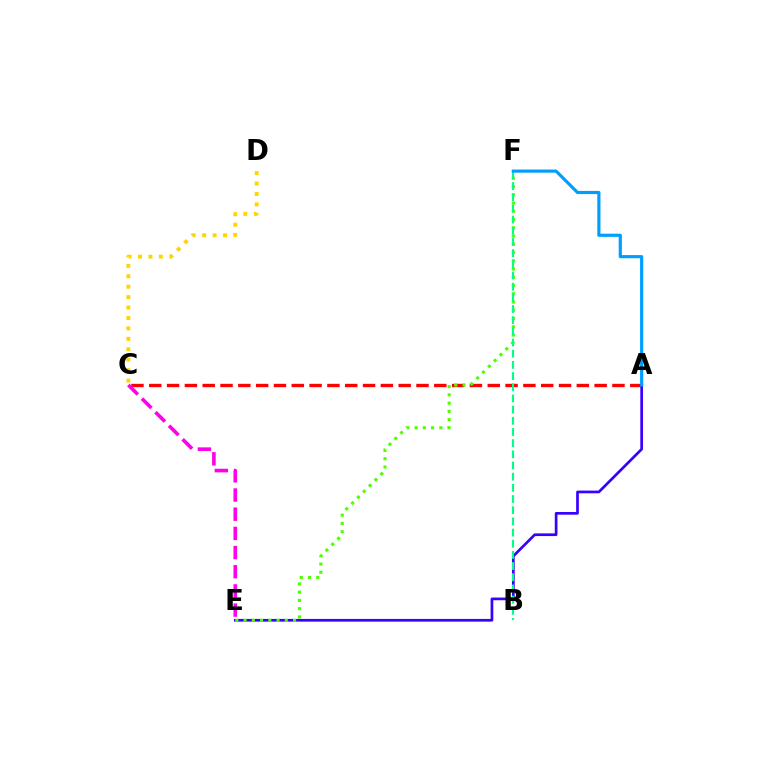{('A', 'C'): [{'color': '#ff0000', 'line_style': 'dashed', 'thickness': 2.42}], ('A', 'E'): [{'color': '#3700ff', 'line_style': 'solid', 'thickness': 1.94}], ('E', 'F'): [{'color': '#4fff00', 'line_style': 'dotted', 'thickness': 2.24}], ('B', 'F'): [{'color': '#00ff86', 'line_style': 'dashed', 'thickness': 1.52}], ('C', 'D'): [{'color': '#ffd500', 'line_style': 'dotted', 'thickness': 2.83}], ('A', 'F'): [{'color': '#009eff', 'line_style': 'solid', 'thickness': 2.28}], ('C', 'E'): [{'color': '#ff00ed', 'line_style': 'dashed', 'thickness': 2.61}]}